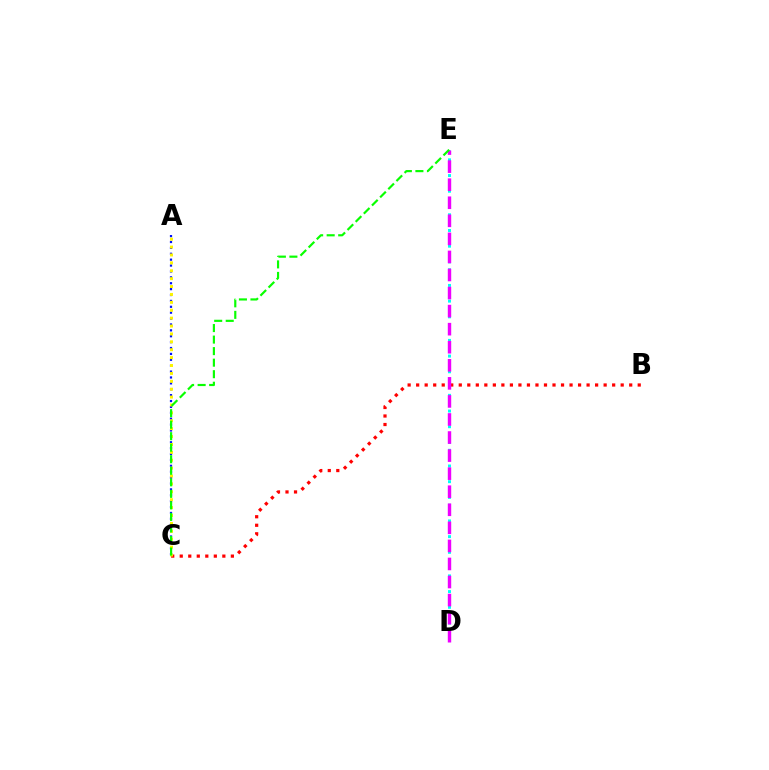{('A', 'C'): [{'color': '#0010ff', 'line_style': 'dotted', 'thickness': 1.6}, {'color': '#fcf500', 'line_style': 'dotted', 'thickness': 2.15}], ('B', 'C'): [{'color': '#ff0000', 'line_style': 'dotted', 'thickness': 2.32}], ('D', 'E'): [{'color': '#00fff6', 'line_style': 'dotted', 'thickness': 2.13}, {'color': '#ee00ff', 'line_style': 'dashed', 'thickness': 2.45}], ('C', 'E'): [{'color': '#08ff00', 'line_style': 'dashed', 'thickness': 1.57}]}